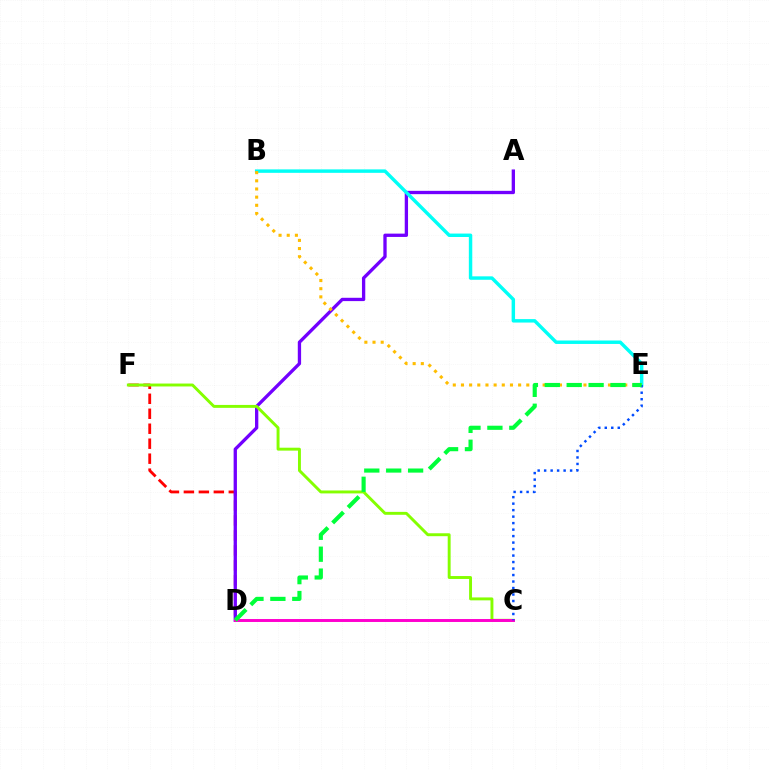{('D', 'F'): [{'color': '#ff0000', 'line_style': 'dashed', 'thickness': 2.03}], ('A', 'D'): [{'color': '#7200ff', 'line_style': 'solid', 'thickness': 2.38}], ('C', 'F'): [{'color': '#84ff00', 'line_style': 'solid', 'thickness': 2.1}], ('B', 'E'): [{'color': '#00fff6', 'line_style': 'solid', 'thickness': 2.48}, {'color': '#ffbd00', 'line_style': 'dotted', 'thickness': 2.22}], ('C', 'D'): [{'color': '#ff00cf', 'line_style': 'solid', 'thickness': 2.12}], ('C', 'E'): [{'color': '#004bff', 'line_style': 'dotted', 'thickness': 1.76}], ('D', 'E'): [{'color': '#00ff39', 'line_style': 'dashed', 'thickness': 2.98}]}